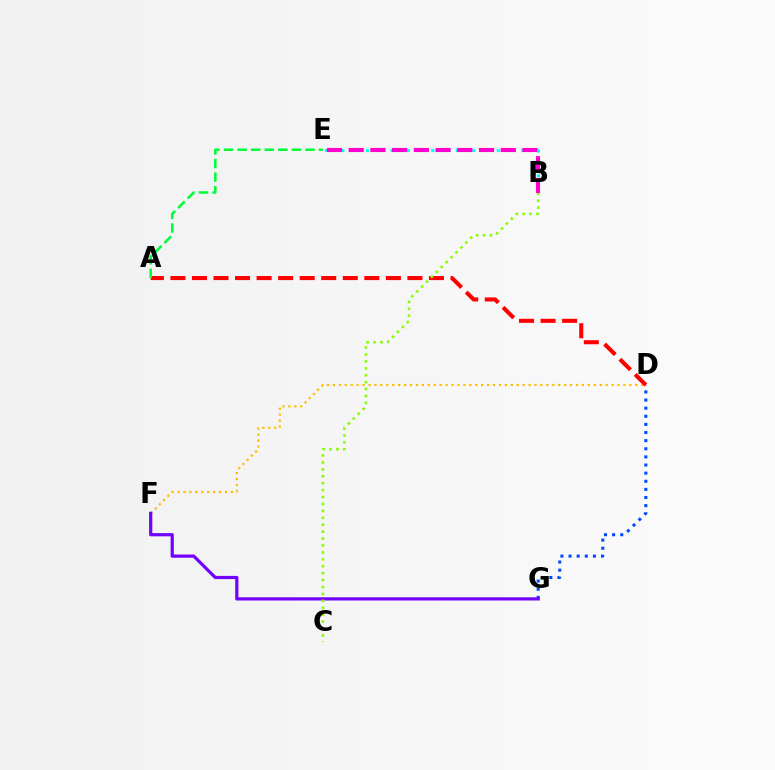{('D', 'F'): [{'color': '#ffbd00', 'line_style': 'dotted', 'thickness': 1.61}], ('D', 'G'): [{'color': '#004bff', 'line_style': 'dotted', 'thickness': 2.21}], ('A', 'D'): [{'color': '#ff0000', 'line_style': 'dashed', 'thickness': 2.93}], ('F', 'G'): [{'color': '#7200ff', 'line_style': 'solid', 'thickness': 2.3}], ('B', 'E'): [{'color': '#00fff6', 'line_style': 'dotted', 'thickness': 2.22}, {'color': '#ff00cf', 'line_style': 'dashed', 'thickness': 2.95}], ('B', 'C'): [{'color': '#84ff00', 'line_style': 'dotted', 'thickness': 1.88}], ('A', 'E'): [{'color': '#00ff39', 'line_style': 'dashed', 'thickness': 1.84}]}